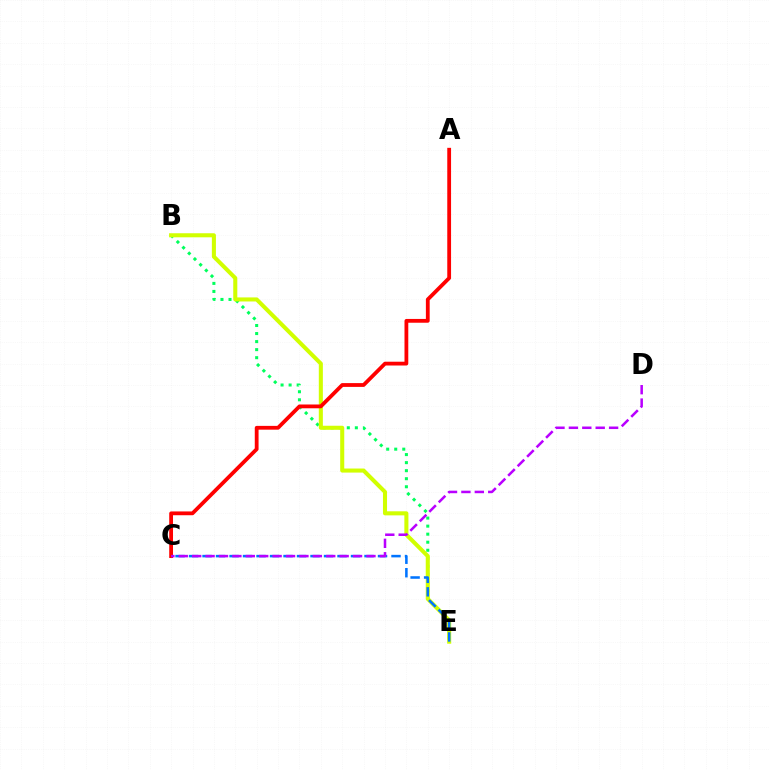{('B', 'E'): [{'color': '#00ff5c', 'line_style': 'dotted', 'thickness': 2.18}, {'color': '#d1ff00', 'line_style': 'solid', 'thickness': 2.92}], ('C', 'E'): [{'color': '#0074ff', 'line_style': 'dashed', 'thickness': 1.83}], ('A', 'C'): [{'color': '#ff0000', 'line_style': 'solid', 'thickness': 2.73}], ('C', 'D'): [{'color': '#b900ff', 'line_style': 'dashed', 'thickness': 1.82}]}